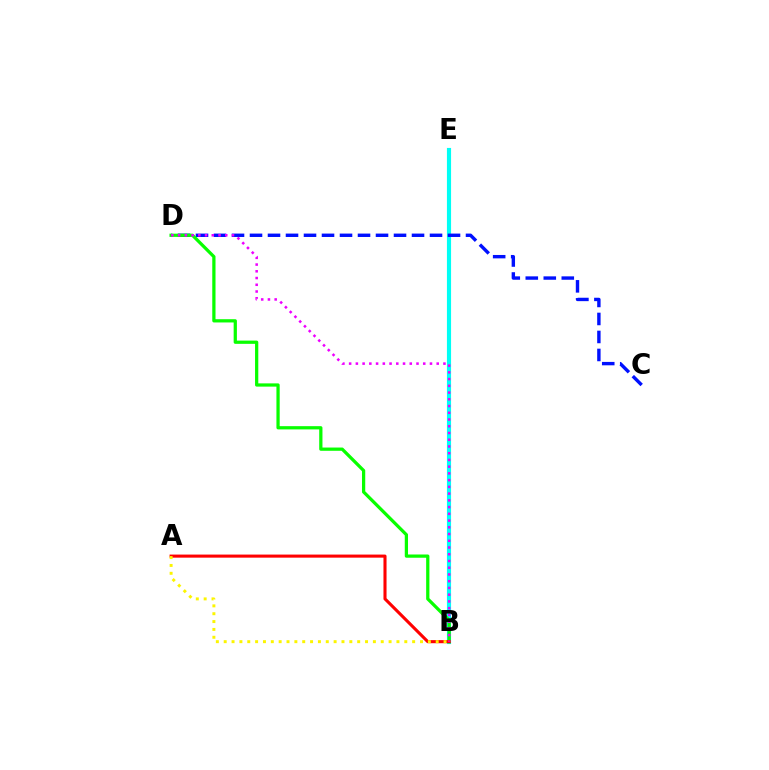{('B', 'E'): [{'color': '#00fff6', 'line_style': 'solid', 'thickness': 2.98}], ('C', 'D'): [{'color': '#0010ff', 'line_style': 'dashed', 'thickness': 2.45}], ('B', 'D'): [{'color': '#08ff00', 'line_style': 'solid', 'thickness': 2.34}, {'color': '#ee00ff', 'line_style': 'dotted', 'thickness': 1.83}], ('A', 'B'): [{'color': '#ff0000', 'line_style': 'solid', 'thickness': 2.22}, {'color': '#fcf500', 'line_style': 'dotted', 'thickness': 2.13}]}